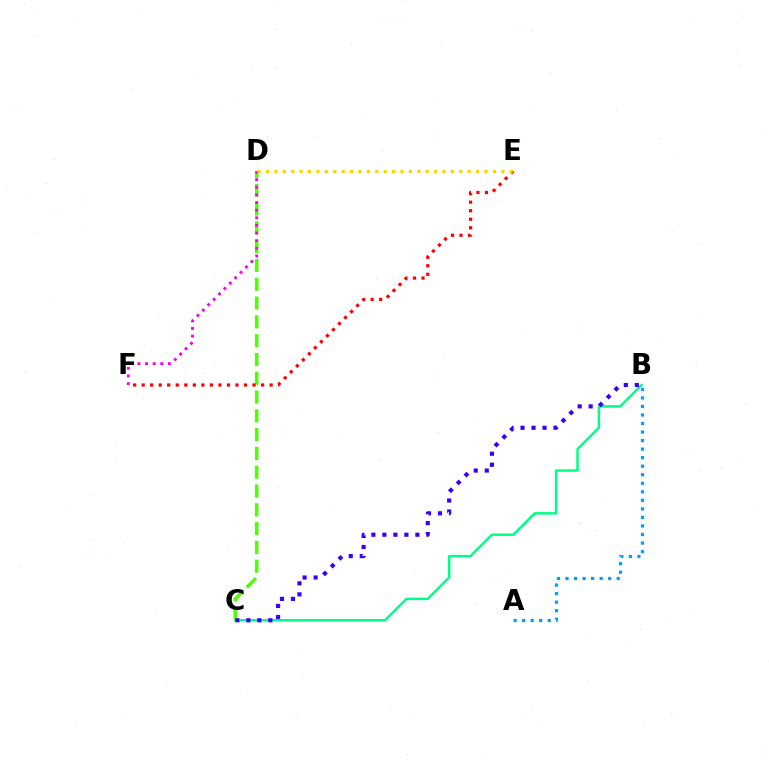{('B', 'C'): [{'color': '#00ff86', 'line_style': 'solid', 'thickness': 1.78}, {'color': '#3700ff', 'line_style': 'dotted', 'thickness': 2.99}], ('C', 'D'): [{'color': '#4fff00', 'line_style': 'dashed', 'thickness': 2.55}], ('D', 'F'): [{'color': '#ff00ed', 'line_style': 'dotted', 'thickness': 2.07}], ('E', 'F'): [{'color': '#ff0000', 'line_style': 'dotted', 'thickness': 2.32}], ('A', 'B'): [{'color': '#009eff', 'line_style': 'dotted', 'thickness': 2.32}], ('D', 'E'): [{'color': '#ffd500', 'line_style': 'dotted', 'thickness': 2.28}]}